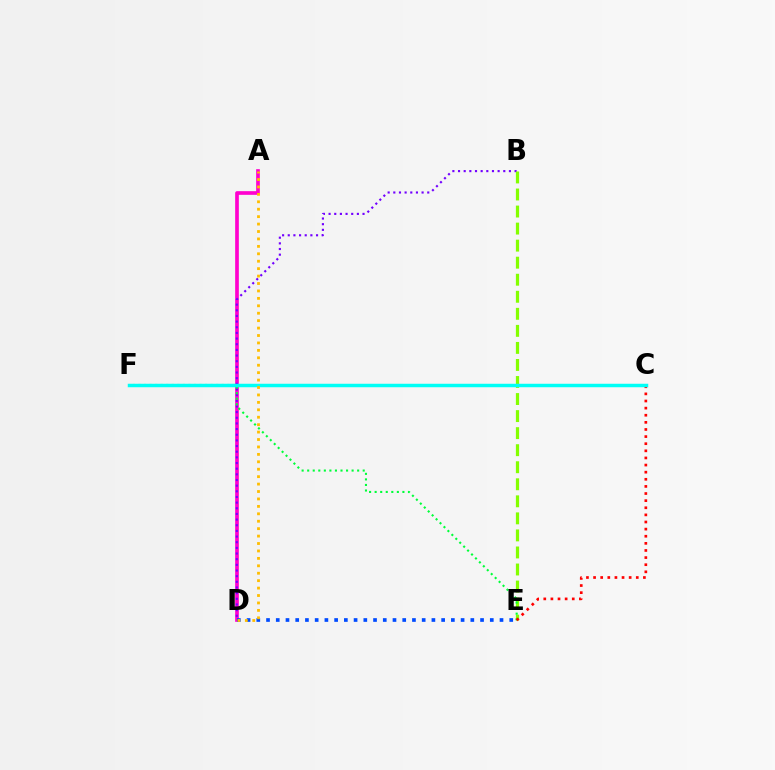{('A', 'D'): [{'color': '#ff00cf', 'line_style': 'solid', 'thickness': 2.65}, {'color': '#ffbd00', 'line_style': 'dotted', 'thickness': 2.02}], ('B', 'D'): [{'color': '#7200ff', 'line_style': 'dotted', 'thickness': 1.54}], ('B', 'E'): [{'color': '#84ff00', 'line_style': 'dashed', 'thickness': 2.32}], ('E', 'F'): [{'color': '#00ff39', 'line_style': 'dotted', 'thickness': 1.51}], ('D', 'E'): [{'color': '#004bff', 'line_style': 'dotted', 'thickness': 2.64}], ('C', 'E'): [{'color': '#ff0000', 'line_style': 'dotted', 'thickness': 1.93}], ('C', 'F'): [{'color': '#00fff6', 'line_style': 'solid', 'thickness': 2.5}]}